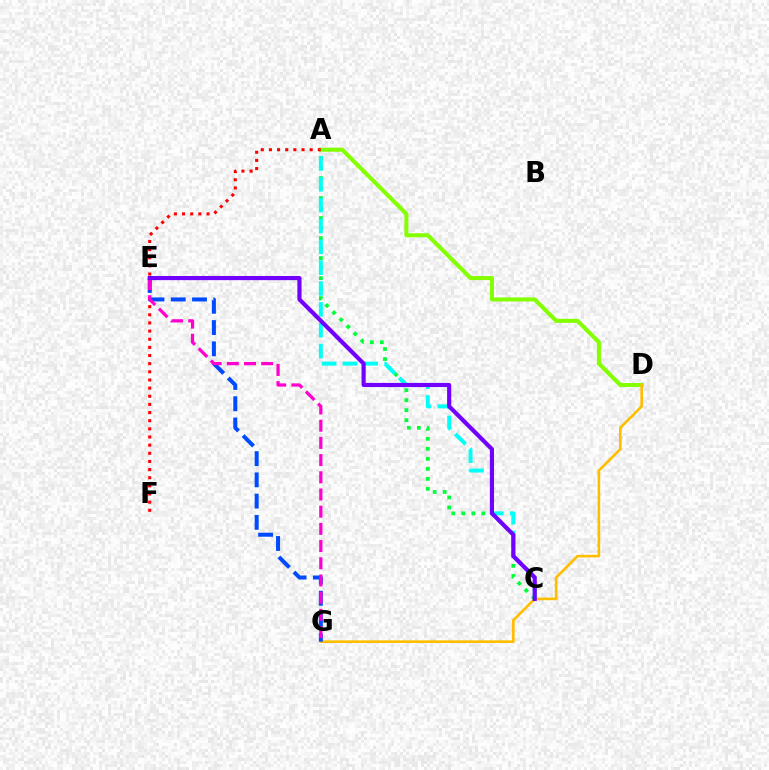{('A', 'D'): [{'color': '#84ff00', 'line_style': 'solid', 'thickness': 2.91}], ('D', 'G'): [{'color': '#ffbd00', 'line_style': 'solid', 'thickness': 1.9}], ('A', 'F'): [{'color': '#ff0000', 'line_style': 'dotted', 'thickness': 2.21}], ('A', 'C'): [{'color': '#00ff39', 'line_style': 'dotted', 'thickness': 2.72}, {'color': '#00fff6', 'line_style': 'dashed', 'thickness': 2.83}], ('E', 'G'): [{'color': '#004bff', 'line_style': 'dashed', 'thickness': 2.89}, {'color': '#ff00cf', 'line_style': 'dashed', 'thickness': 2.34}], ('C', 'E'): [{'color': '#7200ff', 'line_style': 'solid', 'thickness': 2.99}]}